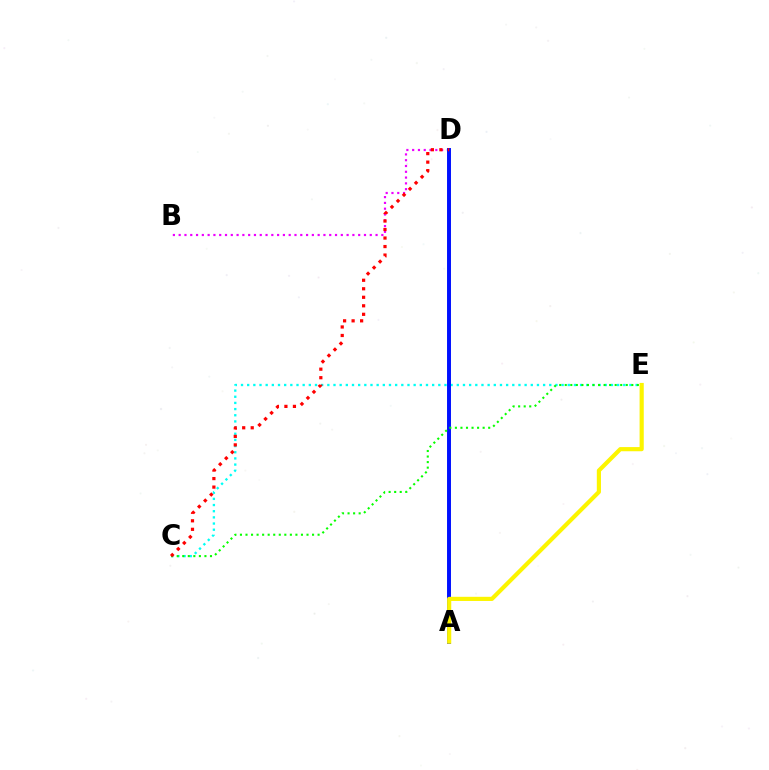{('C', 'E'): [{'color': '#00fff6', 'line_style': 'dotted', 'thickness': 1.68}, {'color': '#08ff00', 'line_style': 'dotted', 'thickness': 1.51}], ('B', 'D'): [{'color': '#ee00ff', 'line_style': 'dotted', 'thickness': 1.57}], ('A', 'D'): [{'color': '#0010ff', 'line_style': 'solid', 'thickness': 2.84}], ('C', 'D'): [{'color': '#ff0000', 'line_style': 'dotted', 'thickness': 2.31}], ('A', 'E'): [{'color': '#fcf500', 'line_style': 'solid', 'thickness': 3.0}]}